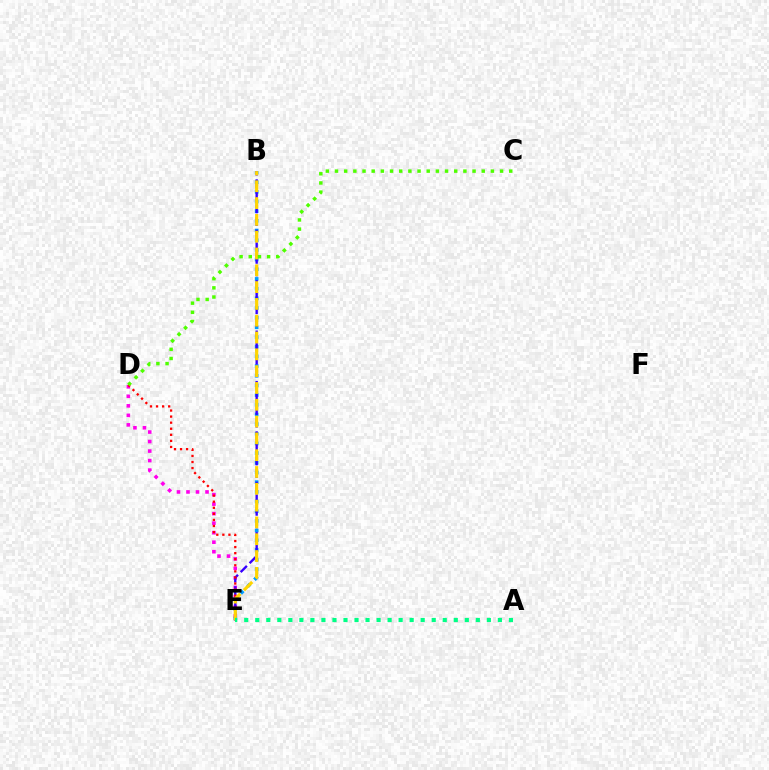{('D', 'E'): [{'color': '#ff00ed', 'line_style': 'dotted', 'thickness': 2.59}, {'color': '#ff0000', 'line_style': 'dotted', 'thickness': 1.65}], ('B', 'E'): [{'color': '#009eff', 'line_style': 'dotted', 'thickness': 2.63}, {'color': '#3700ff', 'line_style': 'dashed', 'thickness': 1.71}, {'color': '#ffd500', 'line_style': 'dashed', 'thickness': 2.28}], ('C', 'D'): [{'color': '#4fff00', 'line_style': 'dotted', 'thickness': 2.49}], ('A', 'E'): [{'color': '#00ff86', 'line_style': 'dotted', 'thickness': 3.0}]}